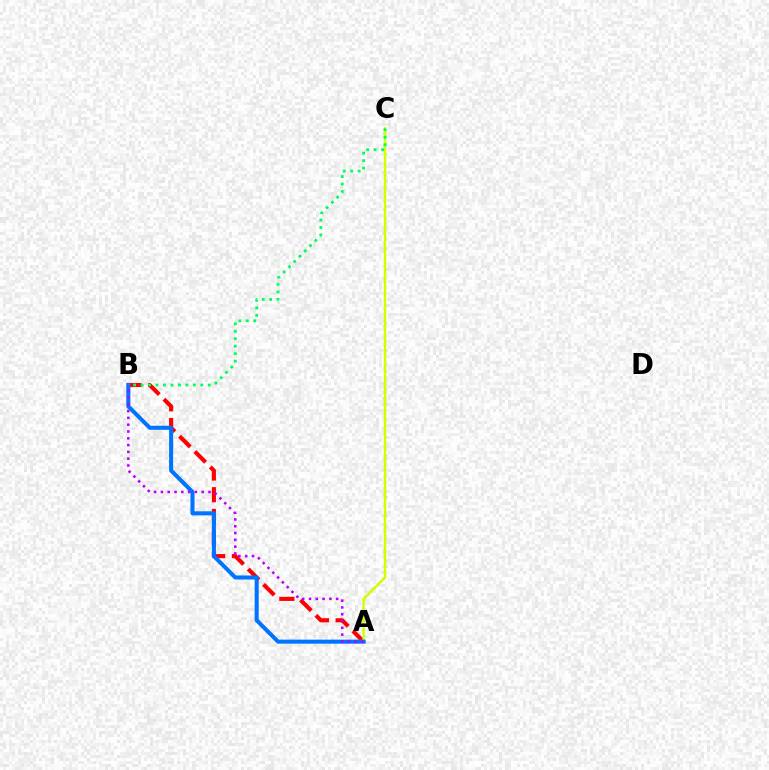{('A', 'B'): [{'color': '#ff0000', 'line_style': 'dashed', 'thickness': 2.95}, {'color': '#0074ff', 'line_style': 'solid', 'thickness': 2.93}, {'color': '#b900ff', 'line_style': 'dotted', 'thickness': 1.85}], ('A', 'C'): [{'color': '#d1ff00', 'line_style': 'solid', 'thickness': 1.78}], ('B', 'C'): [{'color': '#00ff5c', 'line_style': 'dotted', 'thickness': 2.03}]}